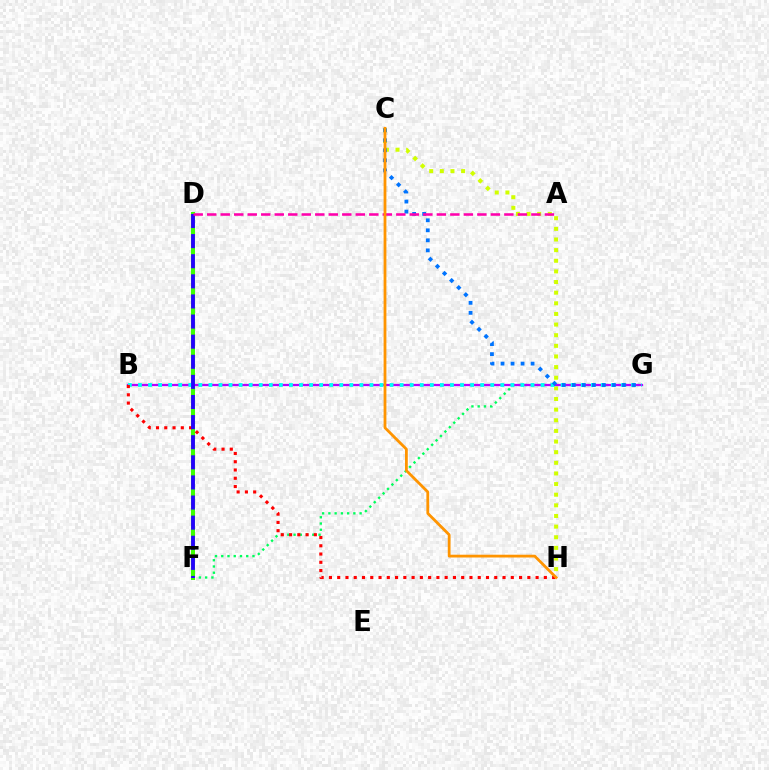{('F', 'G'): [{'color': '#00ff5c', 'line_style': 'dotted', 'thickness': 1.7}], ('D', 'F'): [{'color': '#3dff00', 'line_style': 'solid', 'thickness': 2.9}, {'color': '#2500ff', 'line_style': 'dashed', 'thickness': 2.73}], ('C', 'H'): [{'color': '#d1ff00', 'line_style': 'dotted', 'thickness': 2.89}, {'color': '#ff9400', 'line_style': 'solid', 'thickness': 2.01}], ('B', 'G'): [{'color': '#b900ff', 'line_style': 'solid', 'thickness': 1.63}, {'color': '#00fff6', 'line_style': 'dotted', 'thickness': 2.73}], ('B', 'H'): [{'color': '#ff0000', 'line_style': 'dotted', 'thickness': 2.25}], ('C', 'G'): [{'color': '#0074ff', 'line_style': 'dotted', 'thickness': 2.72}], ('A', 'D'): [{'color': '#ff00ac', 'line_style': 'dashed', 'thickness': 1.83}]}